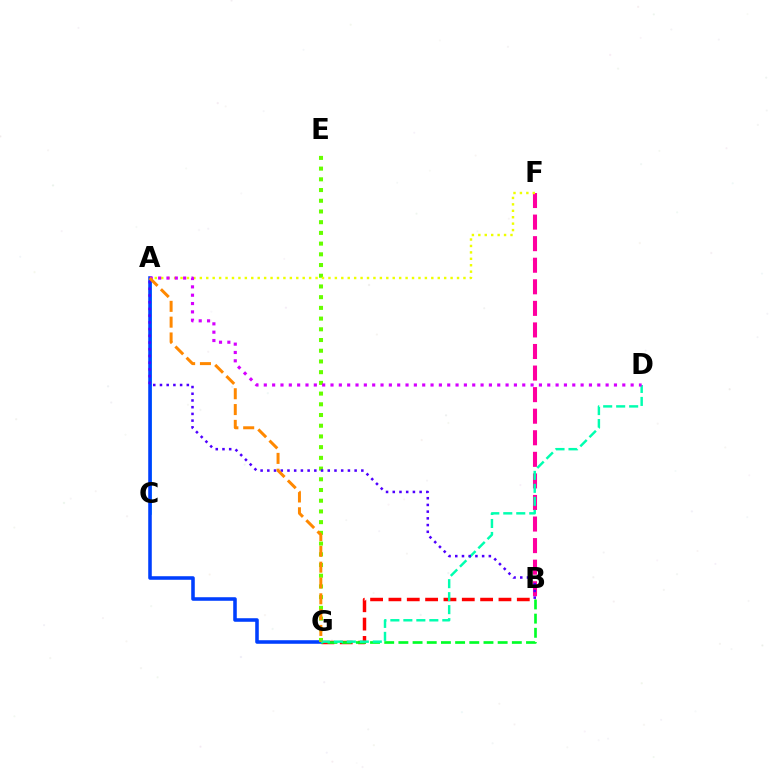{('A', 'C'): [{'color': '#00c7ff', 'line_style': 'solid', 'thickness': 1.9}], ('B', 'F'): [{'color': '#ff00a0', 'line_style': 'dashed', 'thickness': 2.93}], ('B', 'G'): [{'color': '#ff0000', 'line_style': 'dashed', 'thickness': 2.49}, {'color': '#00ff27', 'line_style': 'dashed', 'thickness': 1.93}], ('A', 'G'): [{'color': '#003fff', 'line_style': 'solid', 'thickness': 2.56}, {'color': '#ff8800', 'line_style': 'dashed', 'thickness': 2.15}], ('E', 'G'): [{'color': '#66ff00', 'line_style': 'dotted', 'thickness': 2.91}], ('D', 'G'): [{'color': '#00ffaf', 'line_style': 'dashed', 'thickness': 1.76}], ('A', 'B'): [{'color': '#4f00ff', 'line_style': 'dotted', 'thickness': 1.82}], ('A', 'F'): [{'color': '#eeff00', 'line_style': 'dotted', 'thickness': 1.75}], ('A', 'D'): [{'color': '#d600ff', 'line_style': 'dotted', 'thickness': 2.27}]}